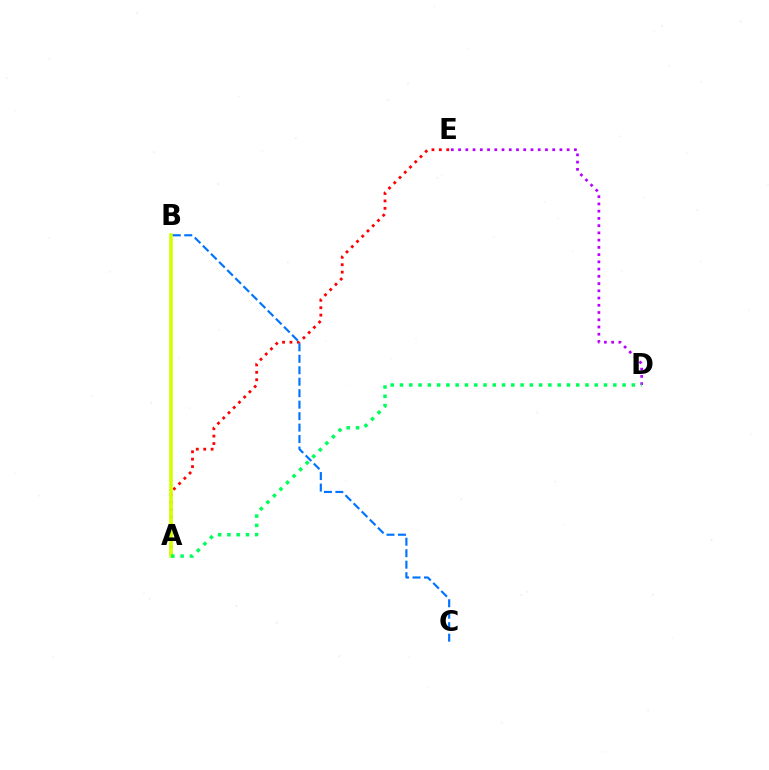{('D', 'E'): [{'color': '#b900ff', 'line_style': 'dotted', 'thickness': 1.97}], ('A', 'E'): [{'color': '#ff0000', 'line_style': 'dotted', 'thickness': 2.01}], ('A', 'B'): [{'color': '#d1ff00', 'line_style': 'solid', 'thickness': 2.59}], ('A', 'D'): [{'color': '#00ff5c', 'line_style': 'dotted', 'thickness': 2.52}], ('B', 'C'): [{'color': '#0074ff', 'line_style': 'dashed', 'thickness': 1.56}]}